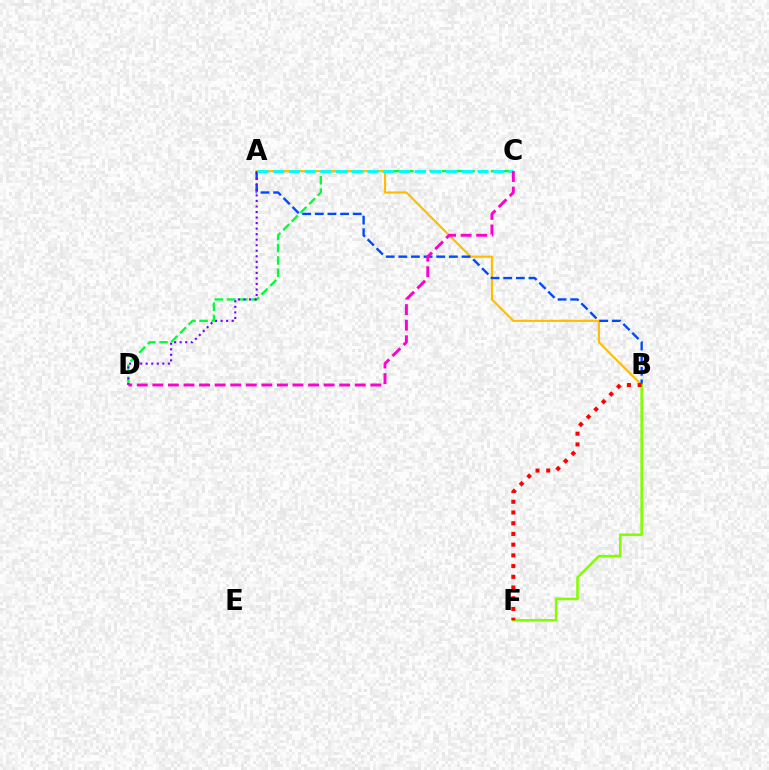{('C', 'D'): [{'color': '#00ff39', 'line_style': 'dashed', 'thickness': 1.66}, {'color': '#ff00cf', 'line_style': 'dashed', 'thickness': 2.12}], ('A', 'B'): [{'color': '#ffbd00', 'line_style': 'solid', 'thickness': 1.53}, {'color': '#004bff', 'line_style': 'dashed', 'thickness': 1.72}], ('A', 'D'): [{'color': '#7200ff', 'line_style': 'dotted', 'thickness': 1.5}], ('A', 'C'): [{'color': '#00fff6', 'line_style': 'dashed', 'thickness': 2.14}], ('B', 'F'): [{'color': '#84ff00', 'line_style': 'solid', 'thickness': 1.89}, {'color': '#ff0000', 'line_style': 'dotted', 'thickness': 2.91}]}